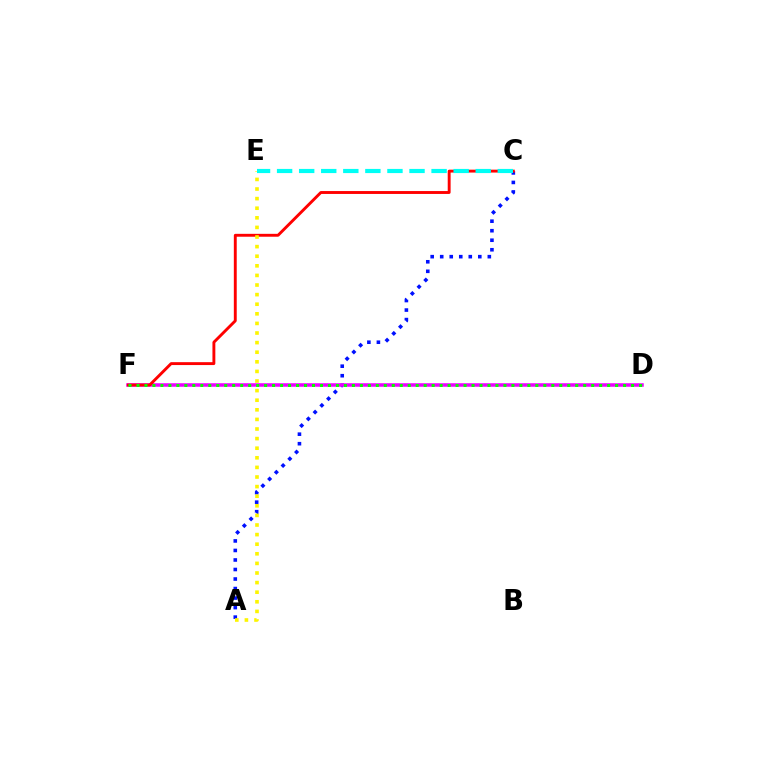{('A', 'C'): [{'color': '#0010ff', 'line_style': 'dotted', 'thickness': 2.59}], ('D', 'F'): [{'color': '#ee00ff', 'line_style': 'solid', 'thickness': 2.53}, {'color': '#08ff00', 'line_style': 'dotted', 'thickness': 2.17}], ('C', 'F'): [{'color': '#ff0000', 'line_style': 'solid', 'thickness': 2.08}], ('A', 'E'): [{'color': '#fcf500', 'line_style': 'dotted', 'thickness': 2.61}], ('C', 'E'): [{'color': '#00fff6', 'line_style': 'dashed', 'thickness': 3.0}]}